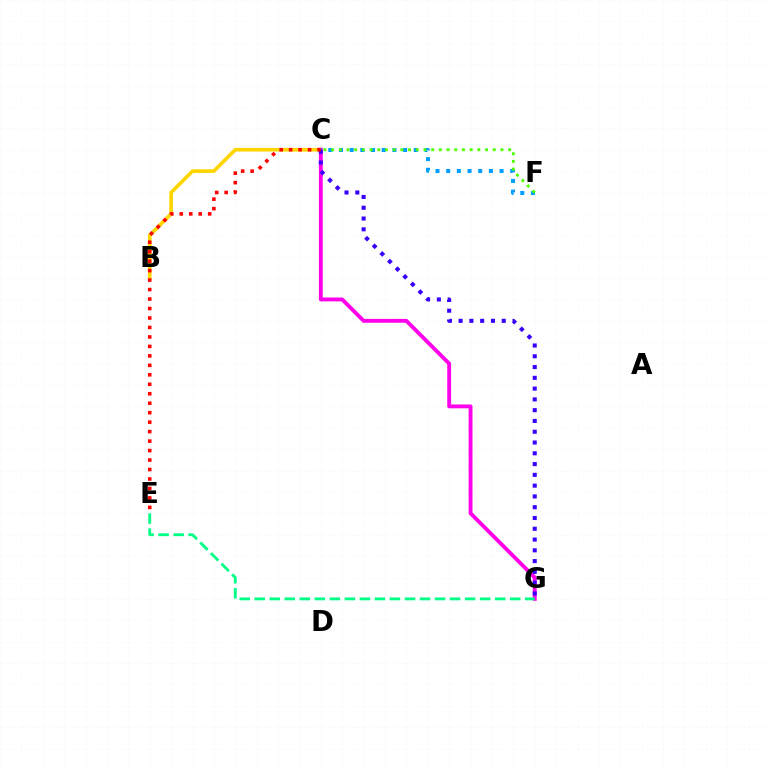{('B', 'C'): [{'color': '#ffd500', 'line_style': 'solid', 'thickness': 2.64}], ('C', 'G'): [{'color': '#ff00ed', 'line_style': 'solid', 'thickness': 2.79}, {'color': '#3700ff', 'line_style': 'dotted', 'thickness': 2.93}], ('C', 'F'): [{'color': '#009eff', 'line_style': 'dotted', 'thickness': 2.9}, {'color': '#4fff00', 'line_style': 'dotted', 'thickness': 2.09}], ('E', 'G'): [{'color': '#00ff86', 'line_style': 'dashed', 'thickness': 2.04}], ('C', 'E'): [{'color': '#ff0000', 'line_style': 'dotted', 'thickness': 2.57}]}